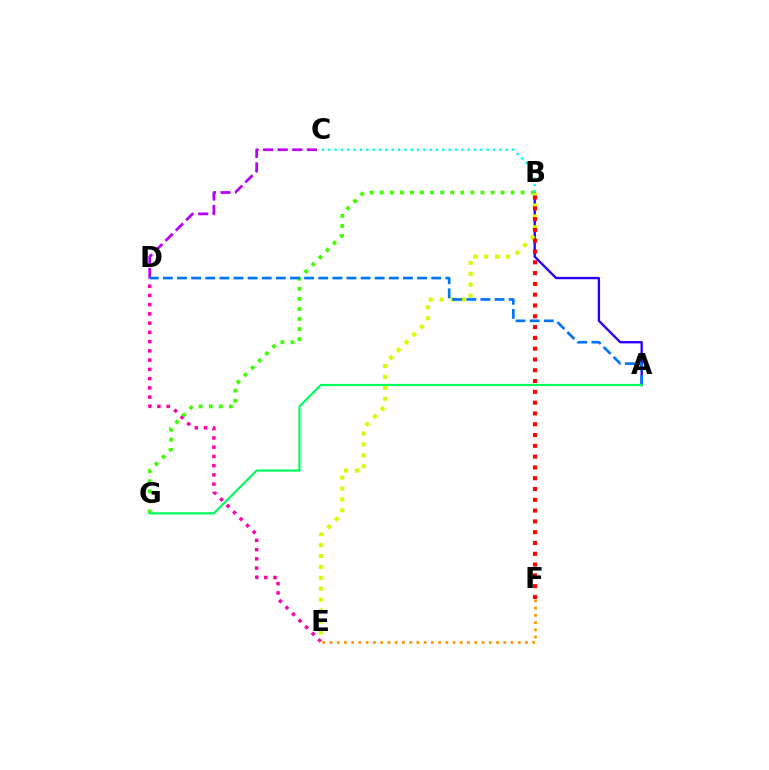{('D', 'E'): [{'color': '#ff00ac', 'line_style': 'dotted', 'thickness': 2.51}], ('B', 'G'): [{'color': '#3dff00', 'line_style': 'dotted', 'thickness': 2.74}], ('A', 'B'): [{'color': '#2500ff', 'line_style': 'solid', 'thickness': 1.68}], ('C', 'D'): [{'color': '#b900ff', 'line_style': 'dashed', 'thickness': 1.98}], ('B', 'E'): [{'color': '#d1ff00', 'line_style': 'dotted', 'thickness': 2.96}], ('A', 'D'): [{'color': '#0074ff', 'line_style': 'dashed', 'thickness': 1.92}], ('B', 'F'): [{'color': '#ff0000', 'line_style': 'dotted', 'thickness': 2.93}], ('A', 'G'): [{'color': '#00ff5c', 'line_style': 'solid', 'thickness': 1.58}], ('B', 'C'): [{'color': '#00fff6', 'line_style': 'dotted', 'thickness': 1.72}], ('E', 'F'): [{'color': '#ff9400', 'line_style': 'dotted', 'thickness': 1.97}]}